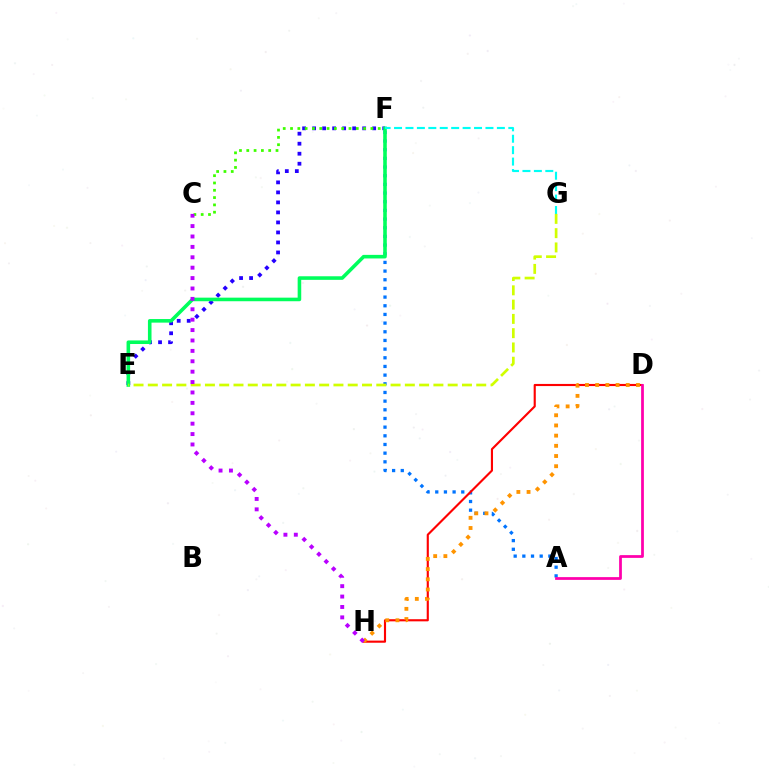{('A', 'F'): [{'color': '#0074ff', 'line_style': 'dotted', 'thickness': 2.36}], ('D', 'H'): [{'color': '#ff0000', 'line_style': 'solid', 'thickness': 1.53}, {'color': '#ff9400', 'line_style': 'dotted', 'thickness': 2.77}], ('E', 'F'): [{'color': '#2500ff', 'line_style': 'dotted', 'thickness': 2.72}, {'color': '#00ff5c', 'line_style': 'solid', 'thickness': 2.58}], ('C', 'F'): [{'color': '#3dff00', 'line_style': 'dotted', 'thickness': 1.99}], ('F', 'G'): [{'color': '#00fff6', 'line_style': 'dashed', 'thickness': 1.55}], ('A', 'D'): [{'color': '#ff00ac', 'line_style': 'solid', 'thickness': 1.98}], ('E', 'G'): [{'color': '#d1ff00', 'line_style': 'dashed', 'thickness': 1.94}], ('C', 'H'): [{'color': '#b900ff', 'line_style': 'dotted', 'thickness': 2.83}]}